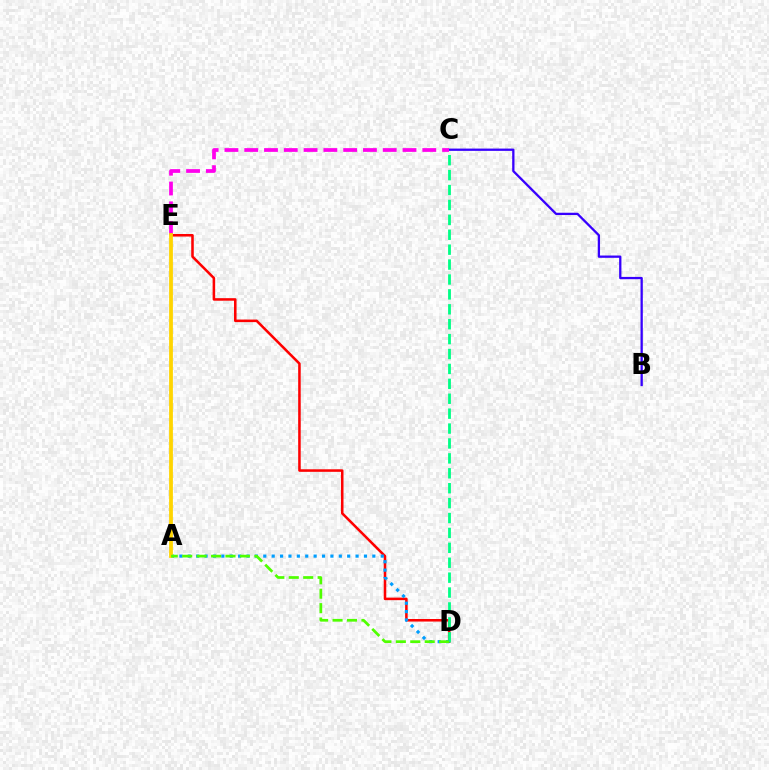{('B', 'C'): [{'color': '#3700ff', 'line_style': 'solid', 'thickness': 1.65}], ('D', 'E'): [{'color': '#ff0000', 'line_style': 'solid', 'thickness': 1.83}], ('C', 'E'): [{'color': '#ff00ed', 'line_style': 'dashed', 'thickness': 2.69}], ('C', 'D'): [{'color': '#00ff86', 'line_style': 'dashed', 'thickness': 2.03}], ('A', 'D'): [{'color': '#009eff', 'line_style': 'dotted', 'thickness': 2.28}, {'color': '#4fff00', 'line_style': 'dashed', 'thickness': 1.96}], ('A', 'E'): [{'color': '#ffd500', 'line_style': 'solid', 'thickness': 2.72}]}